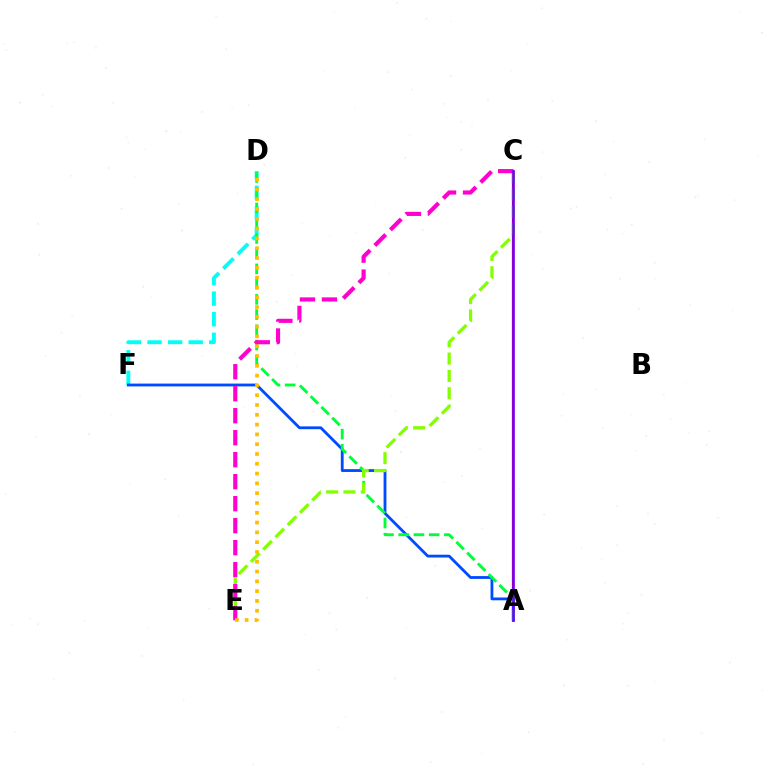{('D', 'F'): [{'color': '#00fff6', 'line_style': 'dashed', 'thickness': 2.8}], ('A', 'C'): [{'color': '#ff0000', 'line_style': 'solid', 'thickness': 1.62}, {'color': '#7200ff', 'line_style': 'solid', 'thickness': 1.89}], ('A', 'F'): [{'color': '#004bff', 'line_style': 'solid', 'thickness': 2.03}], ('A', 'D'): [{'color': '#00ff39', 'line_style': 'dashed', 'thickness': 2.07}], ('C', 'E'): [{'color': '#84ff00', 'line_style': 'dashed', 'thickness': 2.35}, {'color': '#ff00cf', 'line_style': 'dashed', 'thickness': 2.99}], ('D', 'E'): [{'color': '#ffbd00', 'line_style': 'dotted', 'thickness': 2.66}]}